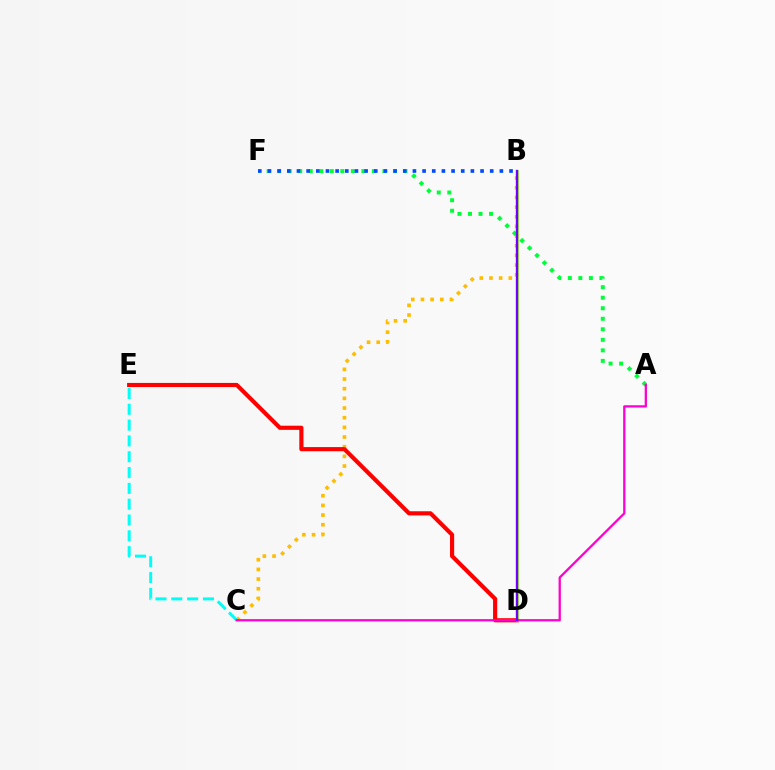{('B', 'C'): [{'color': '#ffbd00', 'line_style': 'dotted', 'thickness': 2.63}], ('A', 'F'): [{'color': '#00ff39', 'line_style': 'dotted', 'thickness': 2.86}], ('C', 'E'): [{'color': '#00fff6', 'line_style': 'dashed', 'thickness': 2.15}], ('D', 'E'): [{'color': '#ff0000', 'line_style': 'solid', 'thickness': 2.98}], ('B', 'D'): [{'color': '#84ff00', 'line_style': 'solid', 'thickness': 1.81}, {'color': '#7200ff', 'line_style': 'solid', 'thickness': 1.7}], ('A', 'C'): [{'color': '#ff00cf', 'line_style': 'solid', 'thickness': 1.65}], ('B', 'F'): [{'color': '#004bff', 'line_style': 'dotted', 'thickness': 2.63}]}